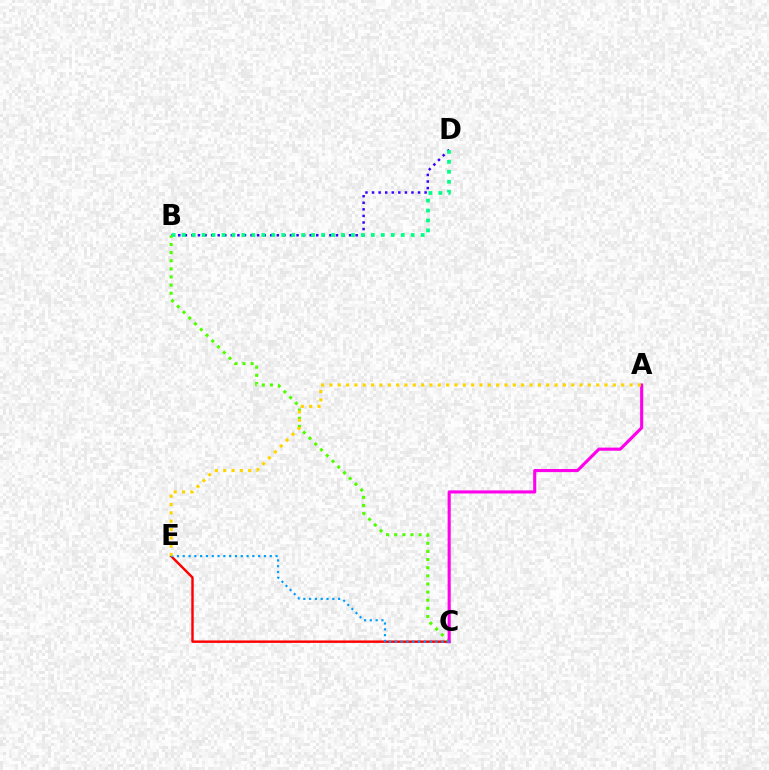{('C', 'E'): [{'color': '#ff0000', 'line_style': 'solid', 'thickness': 1.76}, {'color': '#009eff', 'line_style': 'dotted', 'thickness': 1.58}], ('B', 'D'): [{'color': '#3700ff', 'line_style': 'dotted', 'thickness': 1.79}, {'color': '#00ff86', 'line_style': 'dotted', 'thickness': 2.7}], ('B', 'C'): [{'color': '#4fff00', 'line_style': 'dotted', 'thickness': 2.21}], ('A', 'C'): [{'color': '#ff00ed', 'line_style': 'solid', 'thickness': 2.24}], ('A', 'E'): [{'color': '#ffd500', 'line_style': 'dotted', 'thickness': 2.26}]}